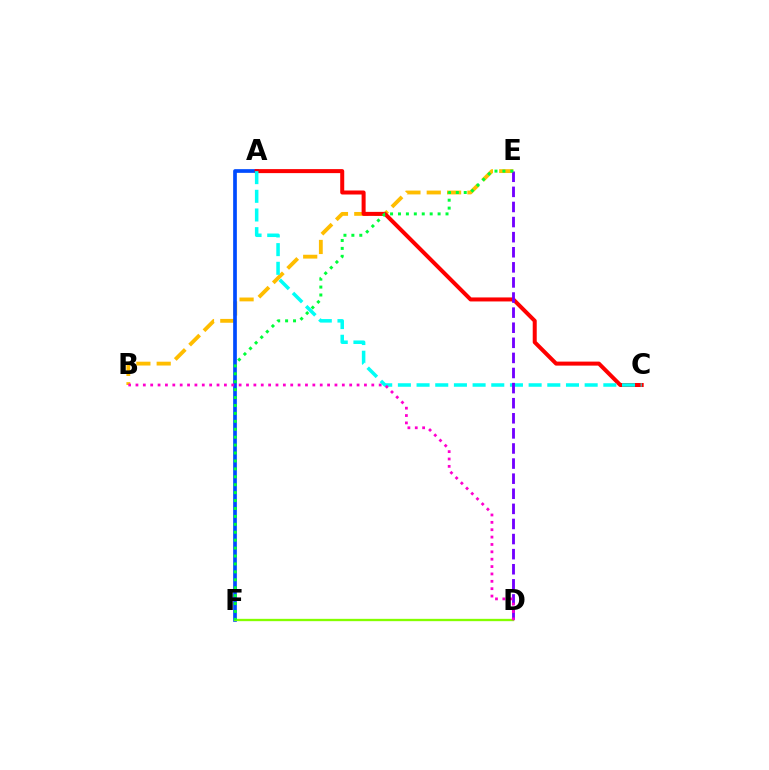{('B', 'E'): [{'color': '#ffbd00', 'line_style': 'dashed', 'thickness': 2.76}], ('A', 'F'): [{'color': '#004bff', 'line_style': 'solid', 'thickness': 2.66}], ('D', 'F'): [{'color': '#84ff00', 'line_style': 'solid', 'thickness': 1.68}], ('A', 'C'): [{'color': '#ff0000', 'line_style': 'solid', 'thickness': 2.89}, {'color': '#00fff6', 'line_style': 'dashed', 'thickness': 2.54}], ('D', 'E'): [{'color': '#7200ff', 'line_style': 'dashed', 'thickness': 2.05}], ('B', 'D'): [{'color': '#ff00cf', 'line_style': 'dotted', 'thickness': 2.0}], ('E', 'F'): [{'color': '#00ff39', 'line_style': 'dotted', 'thickness': 2.15}]}